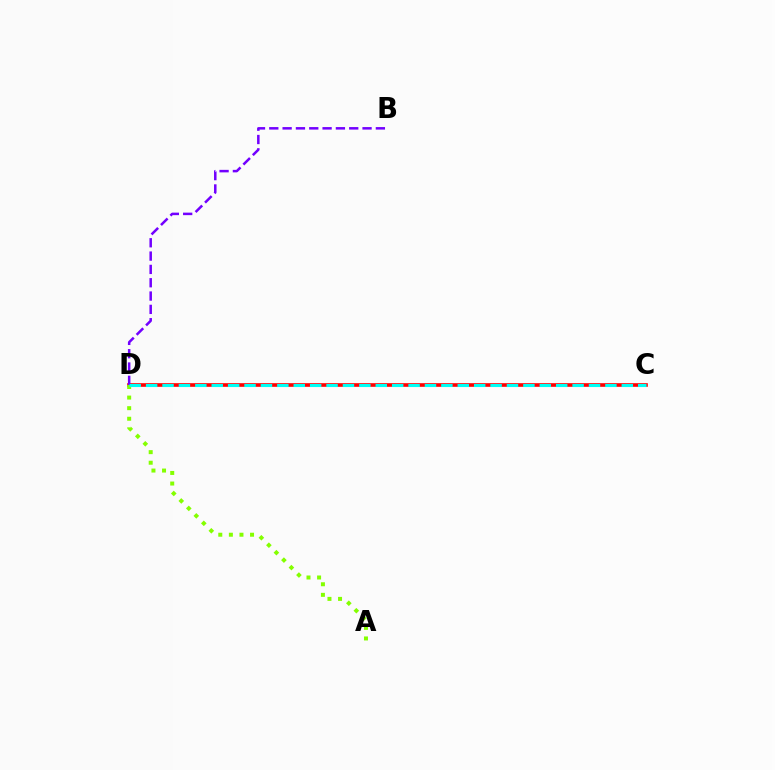{('C', 'D'): [{'color': '#ff0000', 'line_style': 'solid', 'thickness': 2.62}, {'color': '#00fff6', 'line_style': 'dashed', 'thickness': 2.23}], ('B', 'D'): [{'color': '#7200ff', 'line_style': 'dashed', 'thickness': 1.81}], ('A', 'D'): [{'color': '#84ff00', 'line_style': 'dotted', 'thickness': 2.88}]}